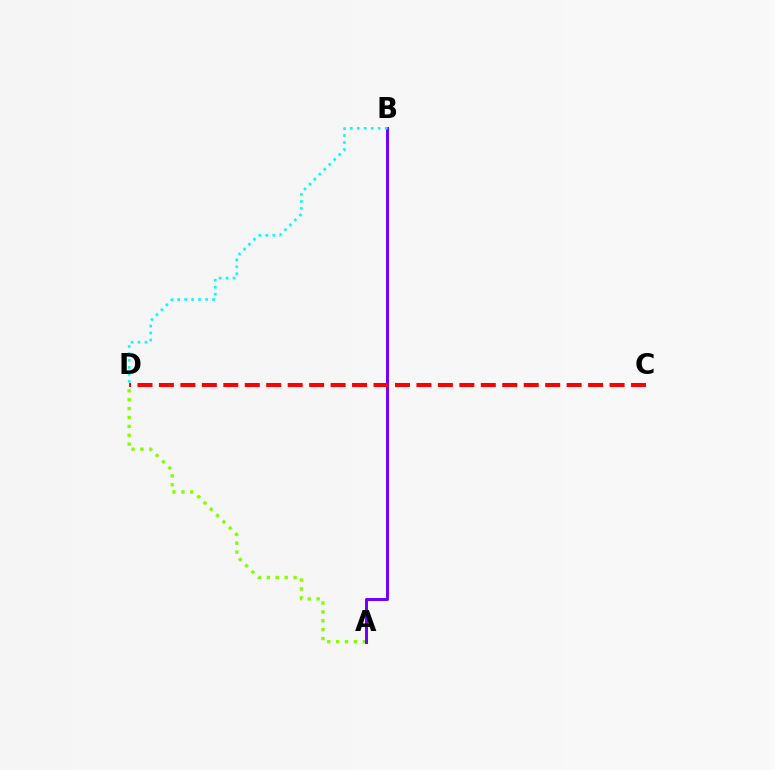{('A', 'D'): [{'color': '#84ff00', 'line_style': 'dotted', 'thickness': 2.42}], ('A', 'B'): [{'color': '#7200ff', 'line_style': 'solid', 'thickness': 2.15}], ('B', 'D'): [{'color': '#00fff6', 'line_style': 'dotted', 'thickness': 1.9}], ('C', 'D'): [{'color': '#ff0000', 'line_style': 'dashed', 'thickness': 2.92}]}